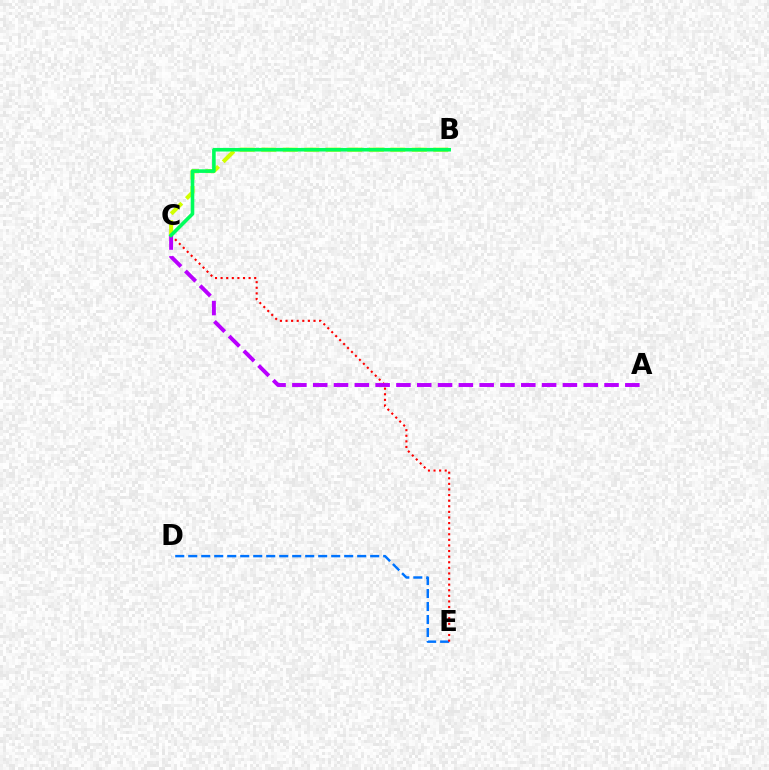{('D', 'E'): [{'color': '#0074ff', 'line_style': 'dashed', 'thickness': 1.77}], ('B', 'C'): [{'color': '#d1ff00', 'line_style': 'dashed', 'thickness': 2.92}, {'color': '#00ff5c', 'line_style': 'solid', 'thickness': 2.59}], ('C', 'E'): [{'color': '#ff0000', 'line_style': 'dotted', 'thickness': 1.52}], ('A', 'C'): [{'color': '#b900ff', 'line_style': 'dashed', 'thickness': 2.83}]}